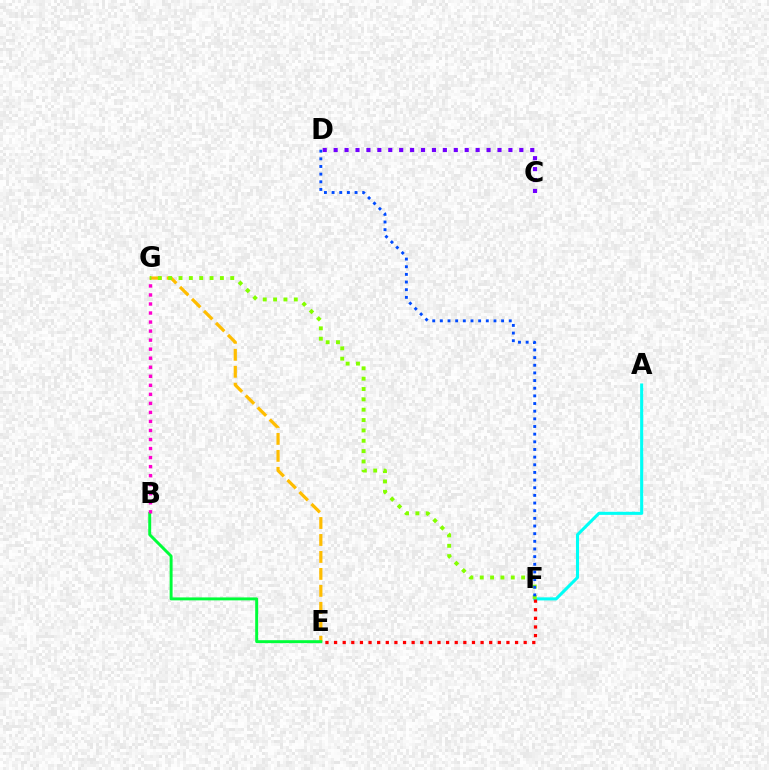{('A', 'F'): [{'color': '#00fff6', 'line_style': 'solid', 'thickness': 2.21}], ('E', 'G'): [{'color': '#ffbd00', 'line_style': 'dashed', 'thickness': 2.31}], ('C', 'D'): [{'color': '#7200ff', 'line_style': 'dotted', 'thickness': 2.97}], ('F', 'G'): [{'color': '#84ff00', 'line_style': 'dotted', 'thickness': 2.81}], ('B', 'E'): [{'color': '#00ff39', 'line_style': 'solid', 'thickness': 2.12}], ('E', 'F'): [{'color': '#ff0000', 'line_style': 'dotted', 'thickness': 2.34}], ('D', 'F'): [{'color': '#004bff', 'line_style': 'dotted', 'thickness': 2.08}], ('B', 'G'): [{'color': '#ff00cf', 'line_style': 'dotted', 'thickness': 2.45}]}